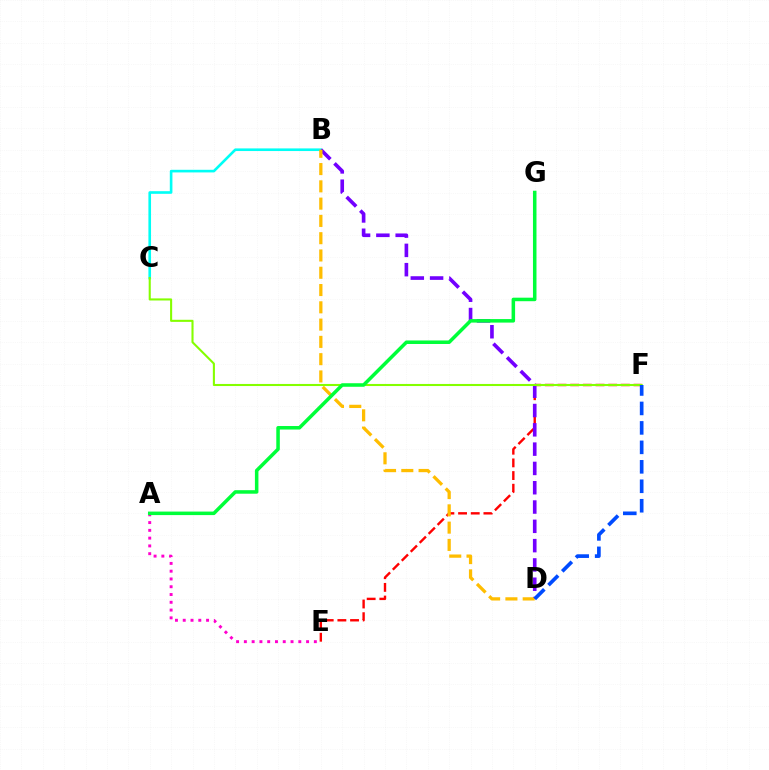{('E', 'F'): [{'color': '#ff0000', 'line_style': 'dashed', 'thickness': 1.72}], ('B', 'C'): [{'color': '#00fff6', 'line_style': 'solid', 'thickness': 1.89}], ('A', 'E'): [{'color': '#ff00cf', 'line_style': 'dotted', 'thickness': 2.11}], ('B', 'D'): [{'color': '#7200ff', 'line_style': 'dashed', 'thickness': 2.62}, {'color': '#ffbd00', 'line_style': 'dashed', 'thickness': 2.35}], ('C', 'F'): [{'color': '#84ff00', 'line_style': 'solid', 'thickness': 1.5}], ('D', 'F'): [{'color': '#004bff', 'line_style': 'dashed', 'thickness': 2.64}], ('A', 'G'): [{'color': '#00ff39', 'line_style': 'solid', 'thickness': 2.54}]}